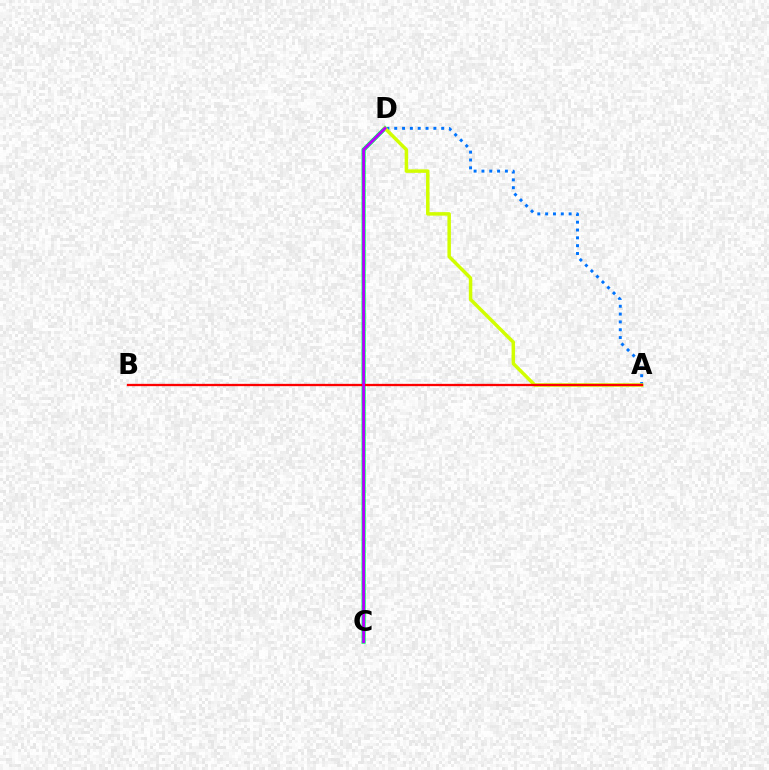{('A', 'D'): [{'color': '#0074ff', 'line_style': 'dotted', 'thickness': 2.13}, {'color': '#d1ff00', 'line_style': 'solid', 'thickness': 2.51}], ('C', 'D'): [{'color': '#00ff5c', 'line_style': 'solid', 'thickness': 2.99}, {'color': '#b900ff', 'line_style': 'solid', 'thickness': 2.04}], ('A', 'B'): [{'color': '#ff0000', 'line_style': 'solid', 'thickness': 1.66}]}